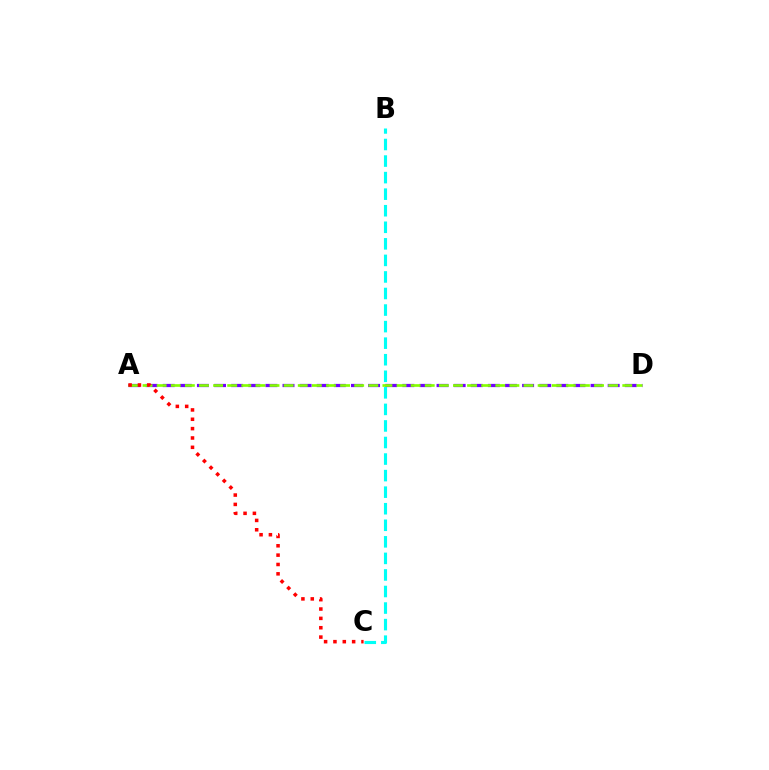{('A', 'D'): [{'color': '#7200ff', 'line_style': 'dashed', 'thickness': 2.32}, {'color': '#84ff00', 'line_style': 'dashed', 'thickness': 1.92}], ('B', 'C'): [{'color': '#00fff6', 'line_style': 'dashed', 'thickness': 2.25}], ('A', 'C'): [{'color': '#ff0000', 'line_style': 'dotted', 'thickness': 2.54}]}